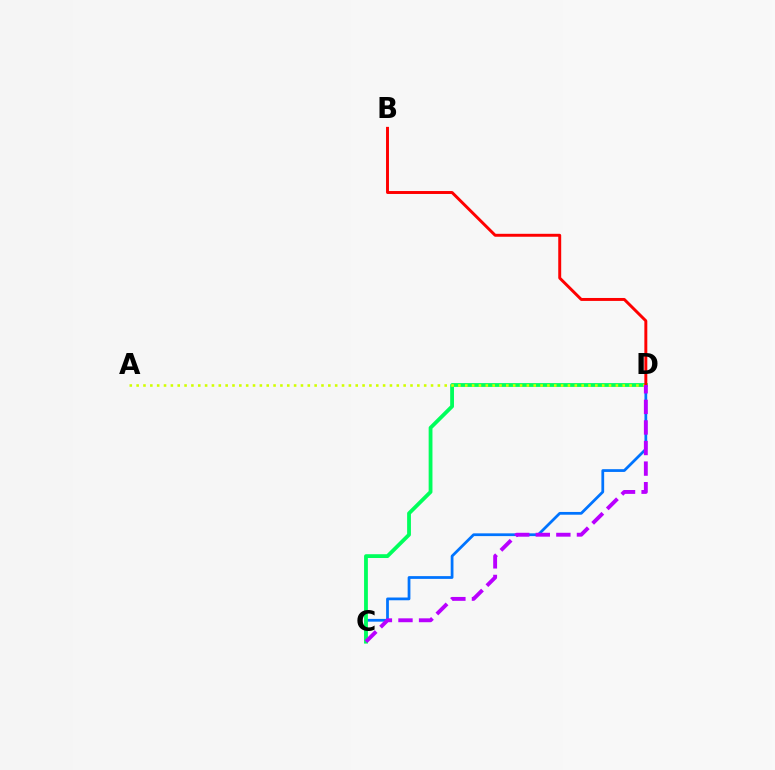{('C', 'D'): [{'color': '#0074ff', 'line_style': 'solid', 'thickness': 1.99}, {'color': '#00ff5c', 'line_style': 'solid', 'thickness': 2.74}, {'color': '#b900ff', 'line_style': 'dashed', 'thickness': 2.79}], ('A', 'D'): [{'color': '#d1ff00', 'line_style': 'dotted', 'thickness': 1.86}], ('B', 'D'): [{'color': '#ff0000', 'line_style': 'solid', 'thickness': 2.12}]}